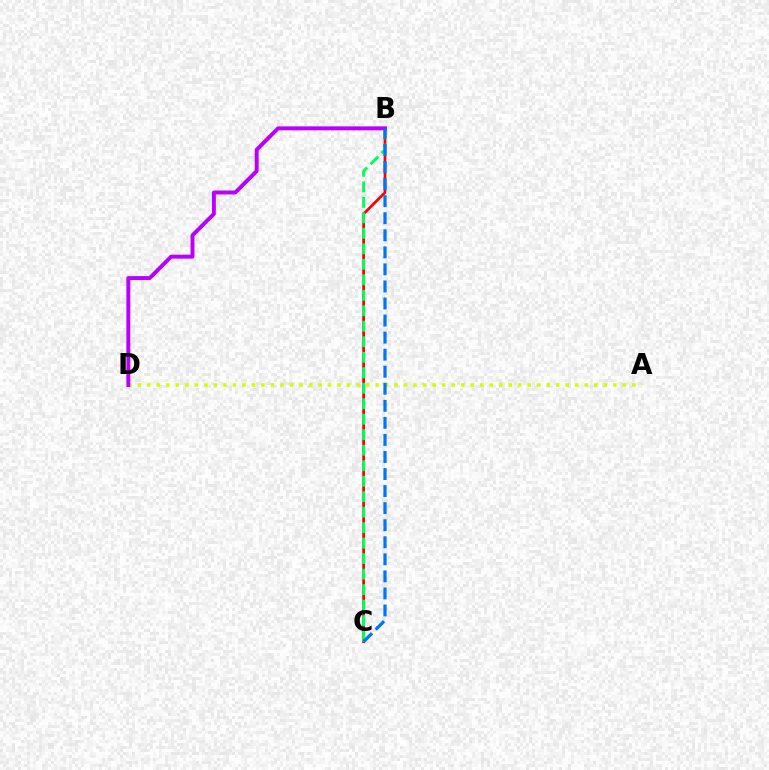{('B', 'C'): [{'color': '#ff0000', 'line_style': 'solid', 'thickness': 1.98}, {'color': '#00ff5c', 'line_style': 'dashed', 'thickness': 2.1}, {'color': '#0074ff', 'line_style': 'dashed', 'thickness': 2.32}], ('A', 'D'): [{'color': '#d1ff00', 'line_style': 'dotted', 'thickness': 2.58}], ('B', 'D'): [{'color': '#b900ff', 'line_style': 'solid', 'thickness': 2.83}]}